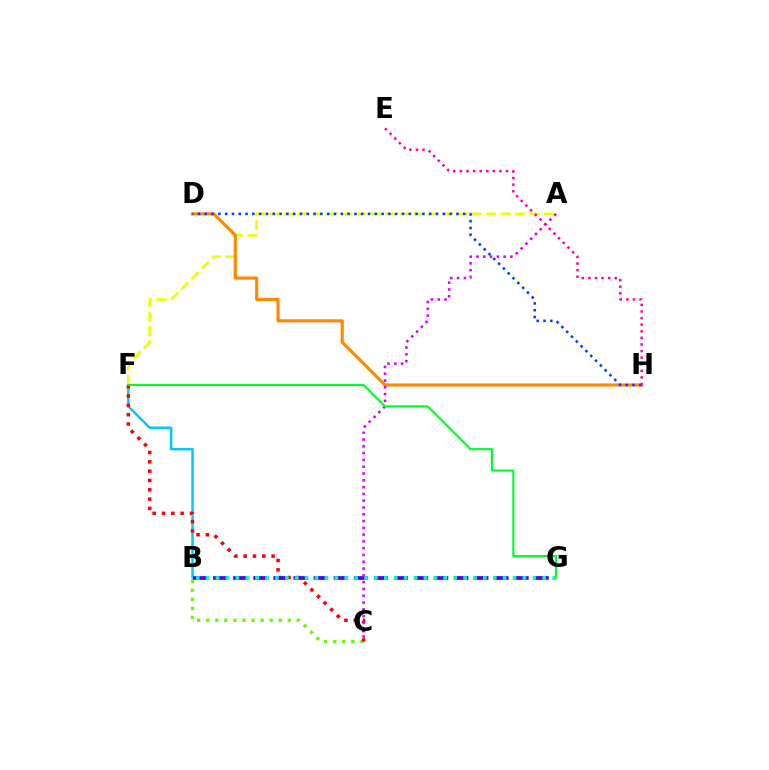{('B', 'C'): [{'color': '#66ff00', 'line_style': 'dotted', 'thickness': 2.46}], ('B', 'F'): [{'color': '#00c7ff', 'line_style': 'solid', 'thickness': 1.77}], ('C', 'F'): [{'color': '#ff0000', 'line_style': 'dotted', 'thickness': 2.53}], ('A', 'F'): [{'color': '#eeff00', 'line_style': 'dashed', 'thickness': 1.96}], ('D', 'H'): [{'color': '#ff8800', 'line_style': 'solid', 'thickness': 2.25}, {'color': '#003fff', 'line_style': 'dotted', 'thickness': 1.85}], ('B', 'G'): [{'color': '#4f00ff', 'line_style': 'dashed', 'thickness': 2.73}, {'color': '#00ffaf', 'line_style': 'dotted', 'thickness': 2.69}], ('E', 'H'): [{'color': '#ff00a0', 'line_style': 'dotted', 'thickness': 1.79}], ('A', 'C'): [{'color': '#d600ff', 'line_style': 'dotted', 'thickness': 1.85}], ('F', 'G'): [{'color': '#00ff27', 'line_style': 'solid', 'thickness': 1.54}]}